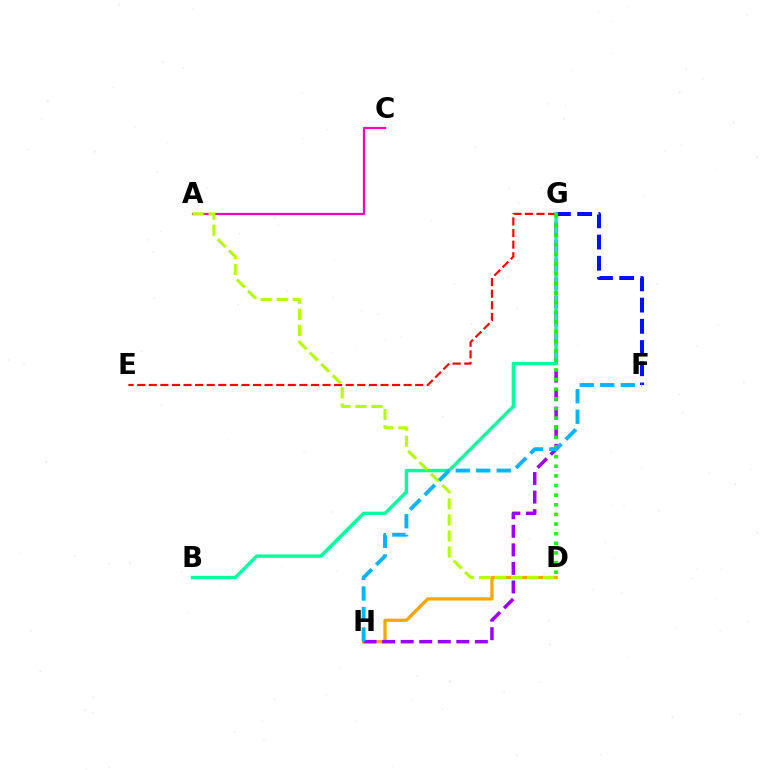{('A', 'C'): [{'color': '#ff00bd', 'line_style': 'solid', 'thickness': 1.59}], ('D', 'H'): [{'color': '#ffa500', 'line_style': 'solid', 'thickness': 2.36}], ('E', 'G'): [{'color': '#ff0000', 'line_style': 'dashed', 'thickness': 1.57}], ('G', 'H'): [{'color': '#9b00ff', 'line_style': 'dashed', 'thickness': 2.52}], ('F', 'G'): [{'color': '#0010ff', 'line_style': 'dashed', 'thickness': 2.88}], ('B', 'G'): [{'color': '#00ff9d', 'line_style': 'solid', 'thickness': 2.43}], ('D', 'G'): [{'color': '#08ff00', 'line_style': 'dotted', 'thickness': 2.62}], ('A', 'D'): [{'color': '#b3ff00', 'line_style': 'dashed', 'thickness': 2.18}], ('F', 'H'): [{'color': '#00b5ff', 'line_style': 'dashed', 'thickness': 2.78}]}